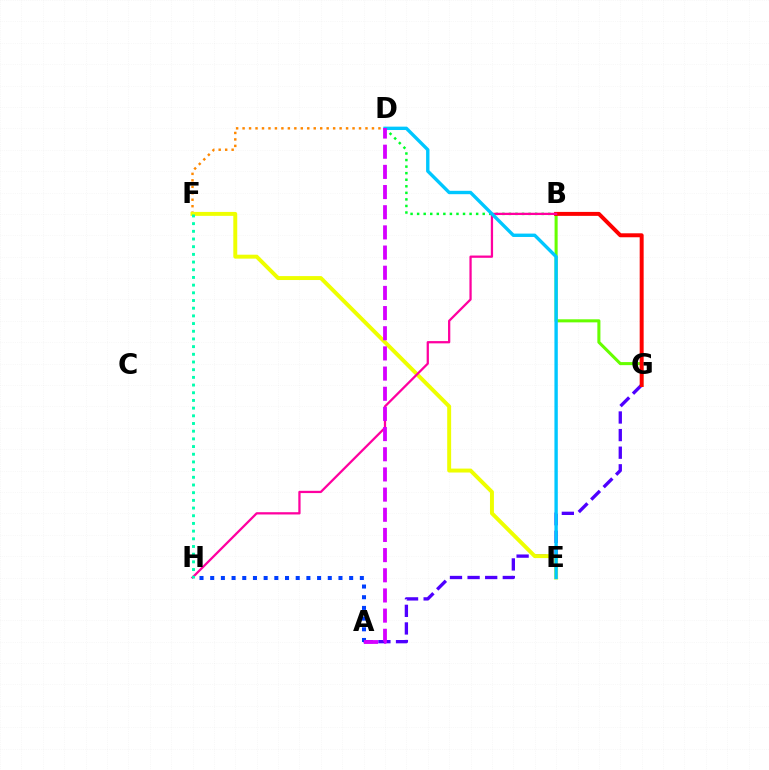{('D', 'F'): [{'color': '#ff8800', 'line_style': 'dotted', 'thickness': 1.76}], ('A', 'H'): [{'color': '#003fff', 'line_style': 'dotted', 'thickness': 2.9}], ('A', 'G'): [{'color': '#4f00ff', 'line_style': 'dashed', 'thickness': 2.39}], ('B', 'D'): [{'color': '#00ff27', 'line_style': 'dotted', 'thickness': 1.78}], ('E', 'F'): [{'color': '#eeff00', 'line_style': 'solid', 'thickness': 2.84}], ('B', 'G'): [{'color': '#66ff00', 'line_style': 'solid', 'thickness': 2.2}, {'color': '#ff0000', 'line_style': 'solid', 'thickness': 2.86}], ('B', 'H'): [{'color': '#ff00a0', 'line_style': 'solid', 'thickness': 1.63}], ('D', 'E'): [{'color': '#00c7ff', 'line_style': 'solid', 'thickness': 2.43}], ('F', 'H'): [{'color': '#00ffaf', 'line_style': 'dotted', 'thickness': 2.09}], ('A', 'D'): [{'color': '#d600ff', 'line_style': 'dashed', 'thickness': 2.74}]}